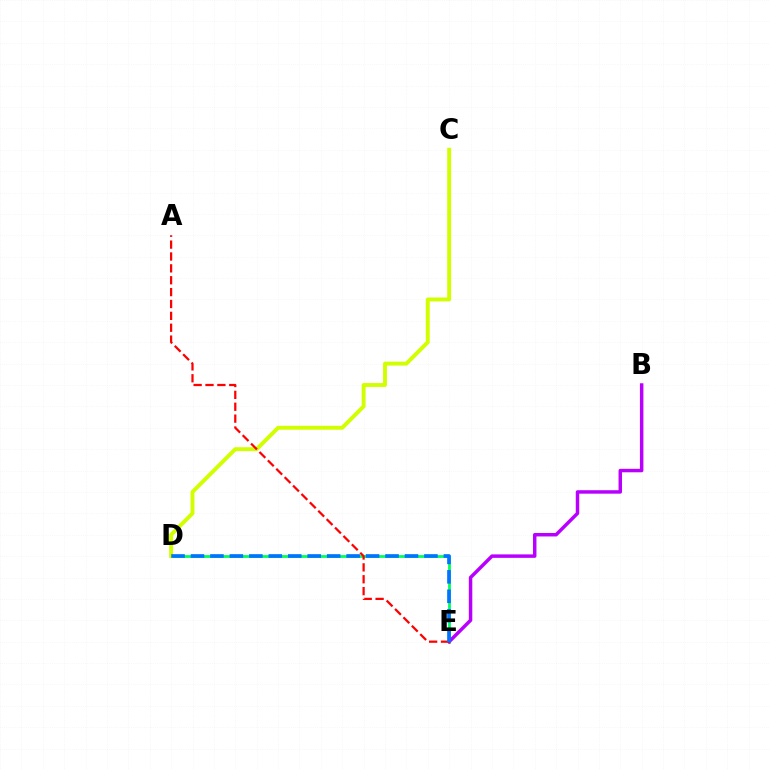{('D', 'E'): [{'color': '#00ff5c', 'line_style': 'solid', 'thickness': 2.03}, {'color': '#0074ff', 'line_style': 'dashed', 'thickness': 2.64}], ('B', 'E'): [{'color': '#b900ff', 'line_style': 'solid', 'thickness': 2.49}], ('C', 'D'): [{'color': '#d1ff00', 'line_style': 'solid', 'thickness': 2.82}], ('A', 'E'): [{'color': '#ff0000', 'line_style': 'dashed', 'thickness': 1.61}]}